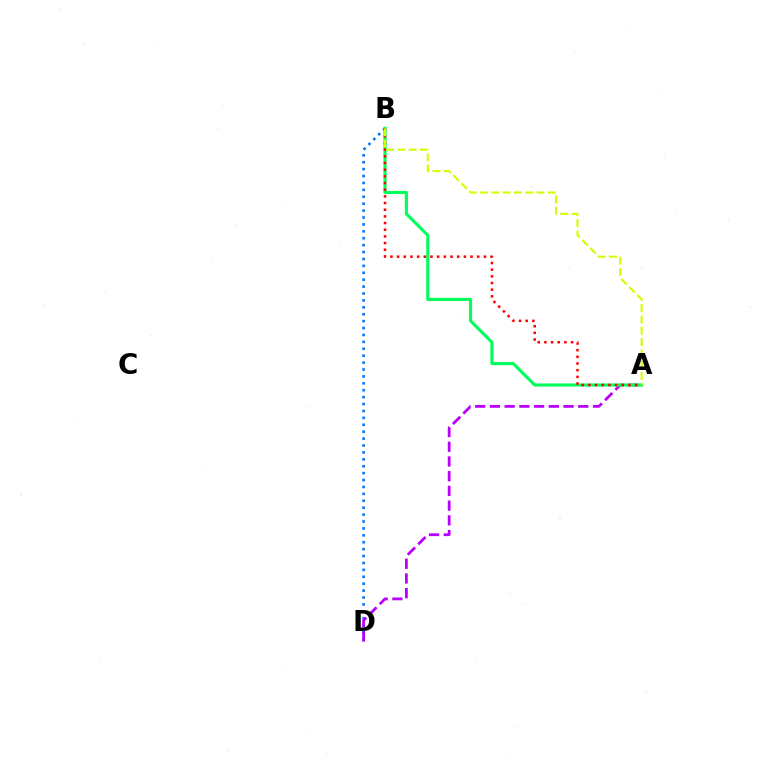{('B', 'D'): [{'color': '#0074ff', 'line_style': 'dotted', 'thickness': 1.88}], ('A', 'D'): [{'color': '#b900ff', 'line_style': 'dashed', 'thickness': 2.0}], ('A', 'B'): [{'color': '#00ff5c', 'line_style': 'solid', 'thickness': 2.25}, {'color': '#ff0000', 'line_style': 'dotted', 'thickness': 1.81}, {'color': '#d1ff00', 'line_style': 'dashed', 'thickness': 1.53}]}